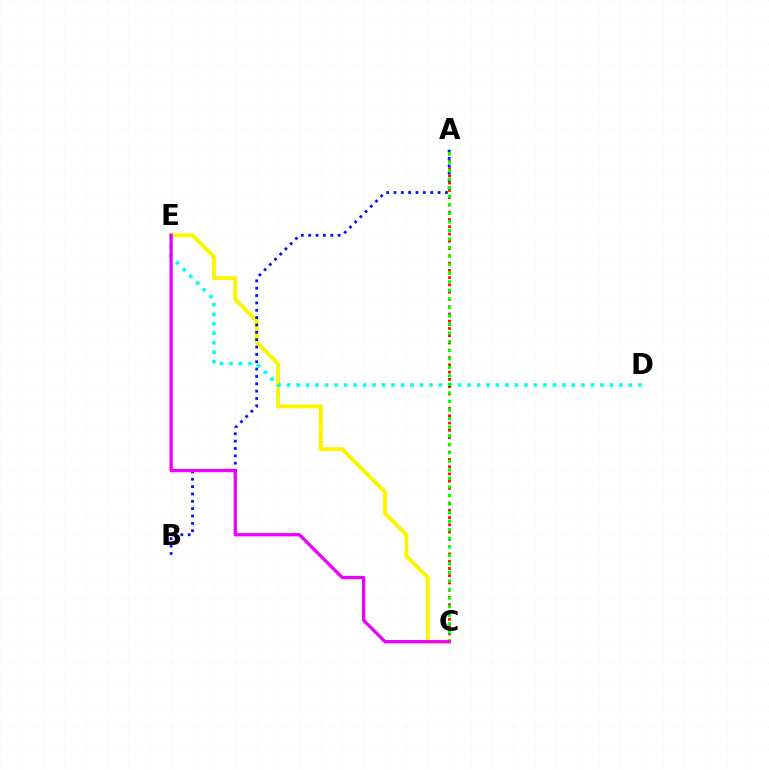{('C', 'E'): [{'color': '#fcf500', 'line_style': 'solid', 'thickness': 2.84}, {'color': '#ee00ff', 'line_style': 'solid', 'thickness': 2.36}], ('D', 'E'): [{'color': '#00fff6', 'line_style': 'dotted', 'thickness': 2.58}], ('A', 'B'): [{'color': '#0010ff', 'line_style': 'dotted', 'thickness': 2.0}], ('A', 'C'): [{'color': '#ff0000', 'line_style': 'dotted', 'thickness': 1.98}, {'color': '#08ff00', 'line_style': 'dotted', 'thickness': 2.32}]}